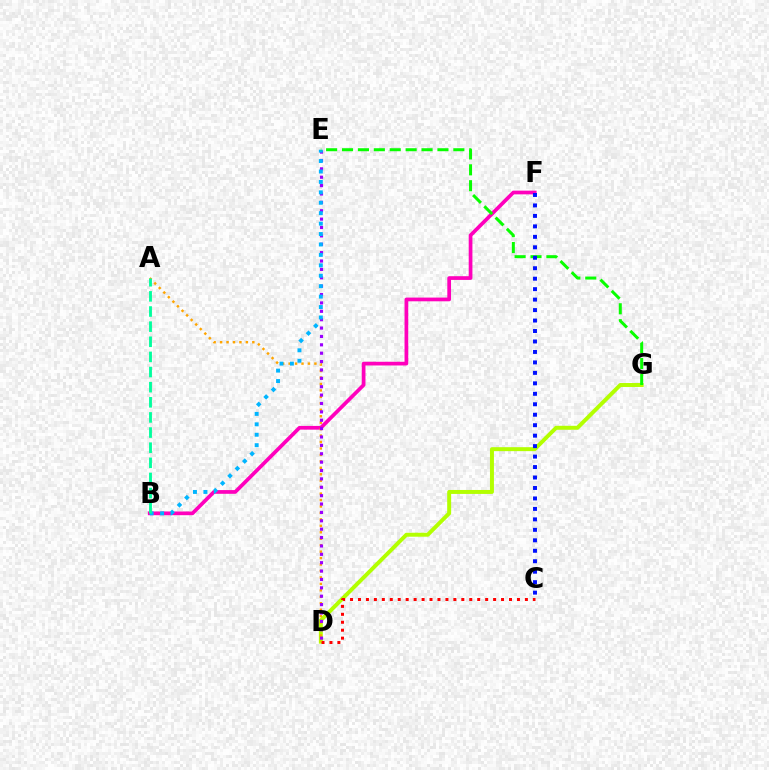{('D', 'G'): [{'color': '#b3ff00', 'line_style': 'solid', 'thickness': 2.85}], ('C', 'D'): [{'color': '#ff0000', 'line_style': 'dotted', 'thickness': 2.16}], ('B', 'F'): [{'color': '#ff00bd', 'line_style': 'solid', 'thickness': 2.67}], ('A', 'D'): [{'color': '#ffa500', 'line_style': 'dotted', 'thickness': 1.75}], ('D', 'E'): [{'color': '#9b00ff', 'line_style': 'dotted', 'thickness': 2.28}], ('B', 'E'): [{'color': '#00b5ff', 'line_style': 'dotted', 'thickness': 2.83}], ('E', 'G'): [{'color': '#08ff00', 'line_style': 'dashed', 'thickness': 2.16}], ('A', 'B'): [{'color': '#00ff9d', 'line_style': 'dashed', 'thickness': 2.06}], ('C', 'F'): [{'color': '#0010ff', 'line_style': 'dotted', 'thickness': 2.84}]}